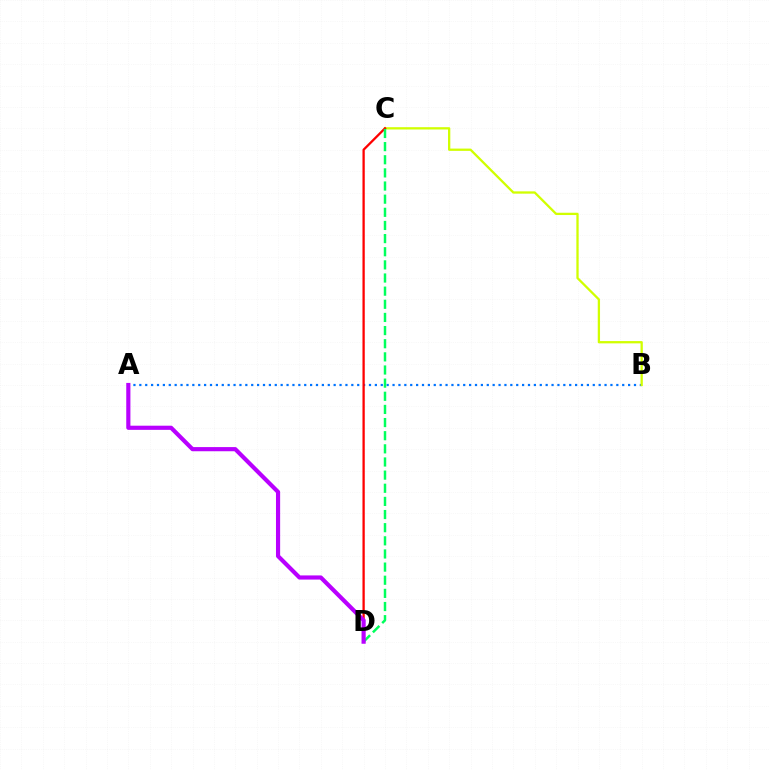{('A', 'B'): [{'color': '#0074ff', 'line_style': 'dotted', 'thickness': 1.6}], ('B', 'C'): [{'color': '#d1ff00', 'line_style': 'solid', 'thickness': 1.65}], ('C', 'D'): [{'color': '#ff0000', 'line_style': 'solid', 'thickness': 1.65}, {'color': '#00ff5c', 'line_style': 'dashed', 'thickness': 1.79}], ('A', 'D'): [{'color': '#b900ff', 'line_style': 'solid', 'thickness': 2.99}]}